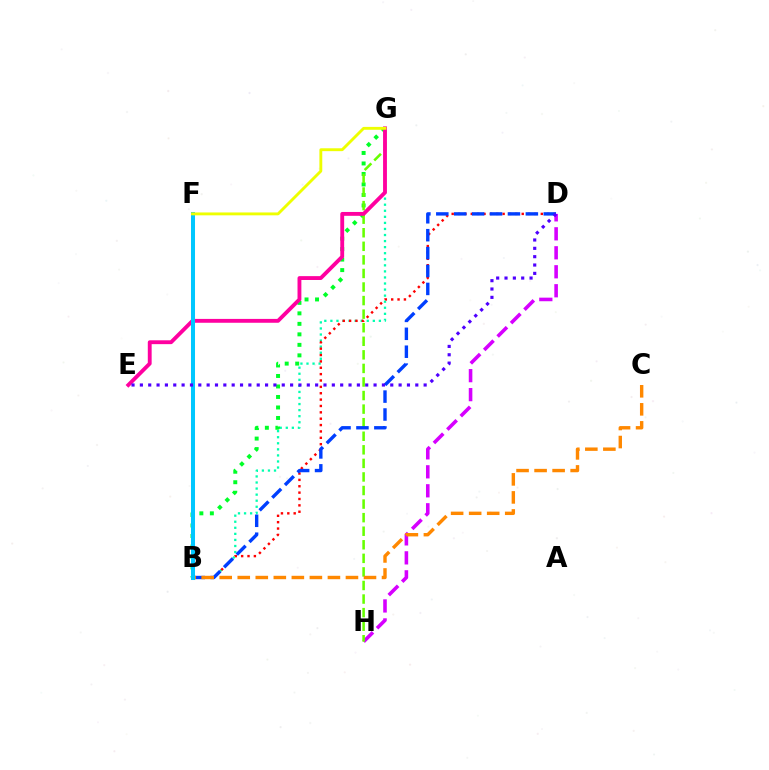{('B', 'G'): [{'color': '#00ffaf', 'line_style': 'dotted', 'thickness': 1.65}, {'color': '#00ff27', 'line_style': 'dotted', 'thickness': 2.85}], ('D', 'H'): [{'color': '#d600ff', 'line_style': 'dashed', 'thickness': 2.58}], ('G', 'H'): [{'color': '#66ff00', 'line_style': 'dashed', 'thickness': 1.84}], ('E', 'G'): [{'color': '#ff00a0', 'line_style': 'solid', 'thickness': 2.78}], ('B', 'D'): [{'color': '#ff0000', 'line_style': 'dotted', 'thickness': 1.73}, {'color': '#003fff', 'line_style': 'dashed', 'thickness': 2.43}], ('B', 'C'): [{'color': '#ff8800', 'line_style': 'dashed', 'thickness': 2.45}], ('B', 'F'): [{'color': '#00c7ff', 'line_style': 'solid', 'thickness': 2.9}], ('F', 'G'): [{'color': '#eeff00', 'line_style': 'solid', 'thickness': 2.07}], ('D', 'E'): [{'color': '#4f00ff', 'line_style': 'dotted', 'thickness': 2.27}]}